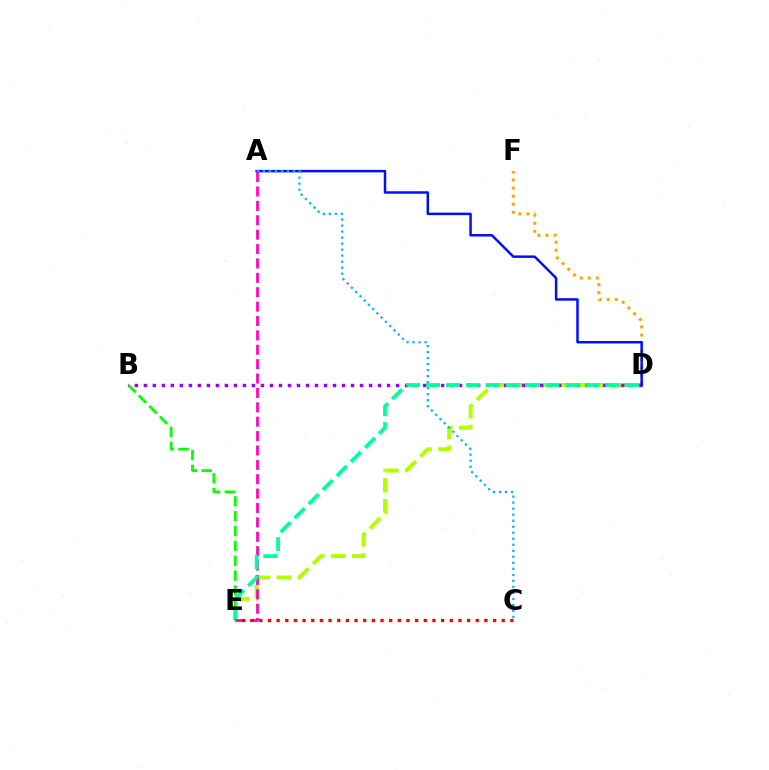{('D', 'E'): [{'color': '#b3ff00', 'line_style': 'dashed', 'thickness': 2.86}, {'color': '#00ff9d', 'line_style': 'dashed', 'thickness': 2.7}], ('B', 'E'): [{'color': '#08ff00', 'line_style': 'dashed', 'thickness': 2.02}], ('D', 'F'): [{'color': '#ffa500', 'line_style': 'dotted', 'thickness': 2.19}], ('A', 'E'): [{'color': '#ff00bd', 'line_style': 'dashed', 'thickness': 1.95}], ('B', 'D'): [{'color': '#9b00ff', 'line_style': 'dotted', 'thickness': 2.45}], ('C', 'E'): [{'color': '#ff0000', 'line_style': 'dotted', 'thickness': 2.35}], ('A', 'D'): [{'color': '#0010ff', 'line_style': 'solid', 'thickness': 1.8}], ('A', 'C'): [{'color': '#00b5ff', 'line_style': 'dotted', 'thickness': 1.63}]}